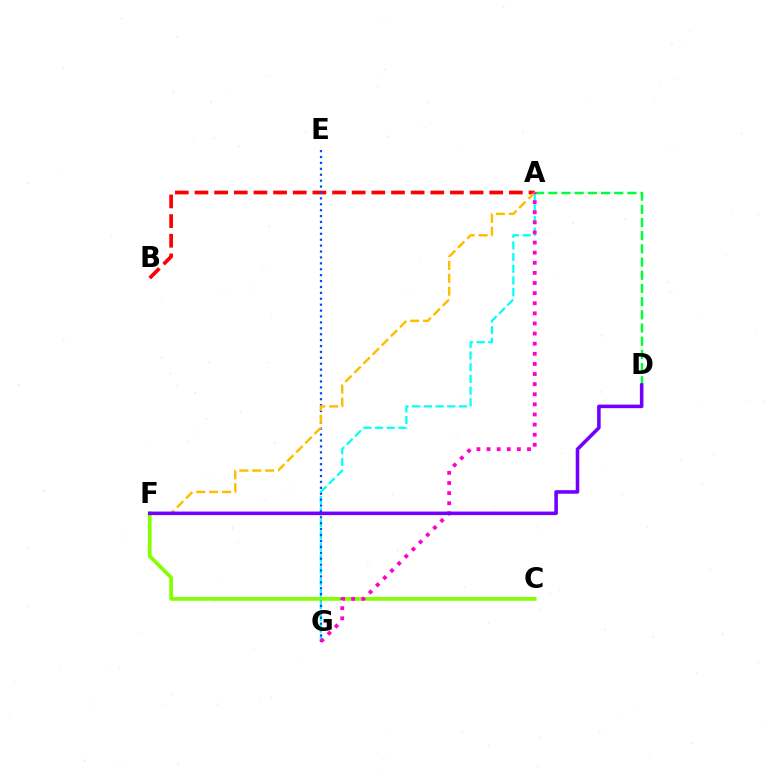{('A', 'B'): [{'color': '#ff0000', 'line_style': 'dashed', 'thickness': 2.67}], ('A', 'G'): [{'color': '#00fff6', 'line_style': 'dashed', 'thickness': 1.59}, {'color': '#ff00cf', 'line_style': 'dotted', 'thickness': 2.75}], ('E', 'G'): [{'color': '#004bff', 'line_style': 'dotted', 'thickness': 1.6}], ('A', 'D'): [{'color': '#00ff39', 'line_style': 'dashed', 'thickness': 1.79}], ('C', 'F'): [{'color': '#84ff00', 'line_style': 'solid', 'thickness': 2.68}], ('A', 'F'): [{'color': '#ffbd00', 'line_style': 'dashed', 'thickness': 1.75}], ('D', 'F'): [{'color': '#7200ff', 'line_style': 'solid', 'thickness': 2.57}]}